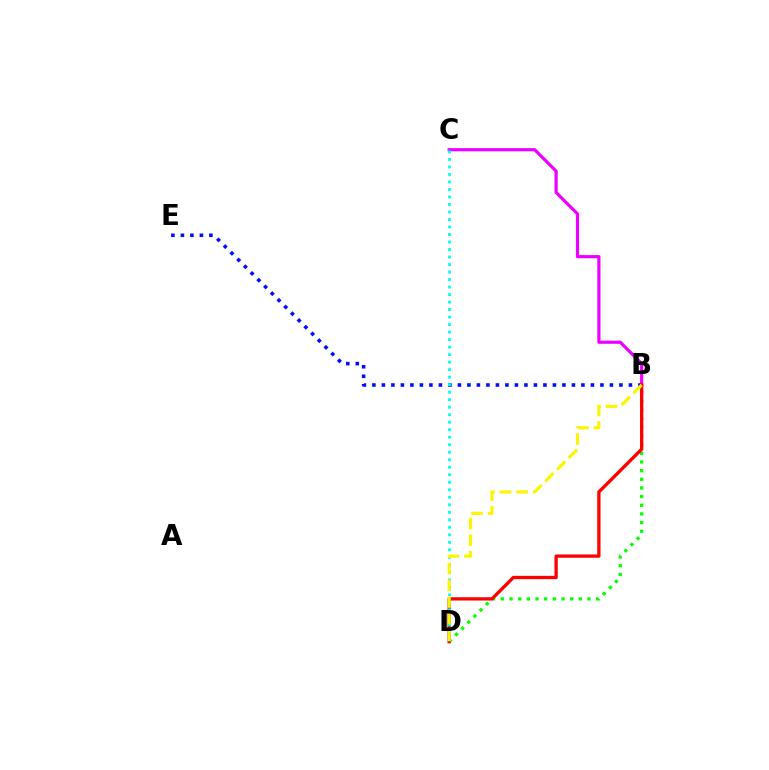{('B', 'E'): [{'color': '#0010ff', 'line_style': 'dotted', 'thickness': 2.58}], ('B', 'D'): [{'color': '#08ff00', 'line_style': 'dotted', 'thickness': 2.35}, {'color': '#ff0000', 'line_style': 'solid', 'thickness': 2.38}, {'color': '#fcf500', 'line_style': 'dashed', 'thickness': 2.26}], ('B', 'C'): [{'color': '#ee00ff', 'line_style': 'solid', 'thickness': 2.29}], ('C', 'D'): [{'color': '#00fff6', 'line_style': 'dotted', 'thickness': 2.04}]}